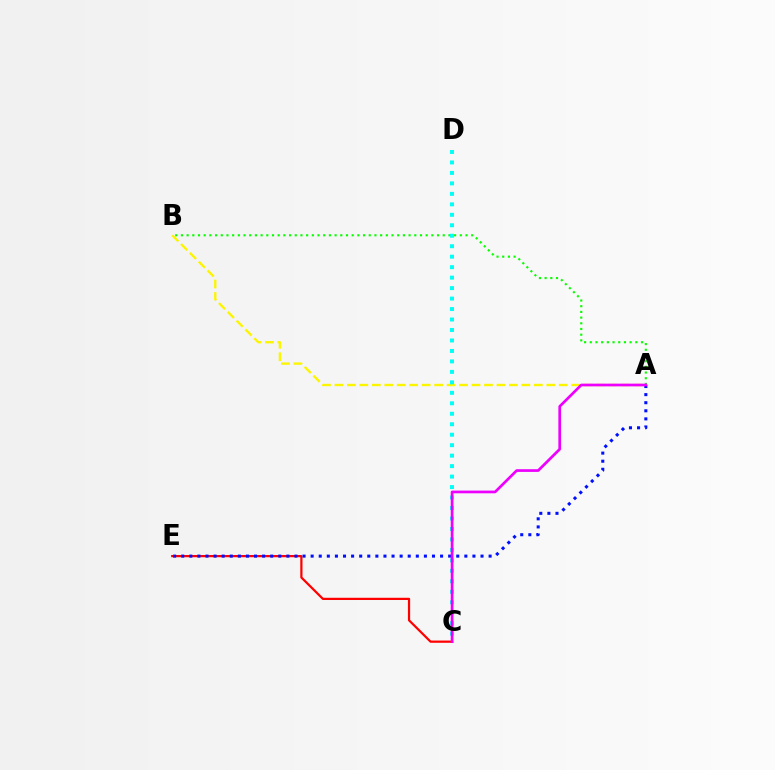{('C', 'E'): [{'color': '#ff0000', 'line_style': 'solid', 'thickness': 1.6}], ('A', 'B'): [{'color': '#08ff00', 'line_style': 'dotted', 'thickness': 1.55}, {'color': '#fcf500', 'line_style': 'dashed', 'thickness': 1.69}], ('A', 'E'): [{'color': '#0010ff', 'line_style': 'dotted', 'thickness': 2.2}], ('C', 'D'): [{'color': '#00fff6', 'line_style': 'dotted', 'thickness': 2.85}], ('A', 'C'): [{'color': '#ee00ff', 'line_style': 'solid', 'thickness': 1.95}]}